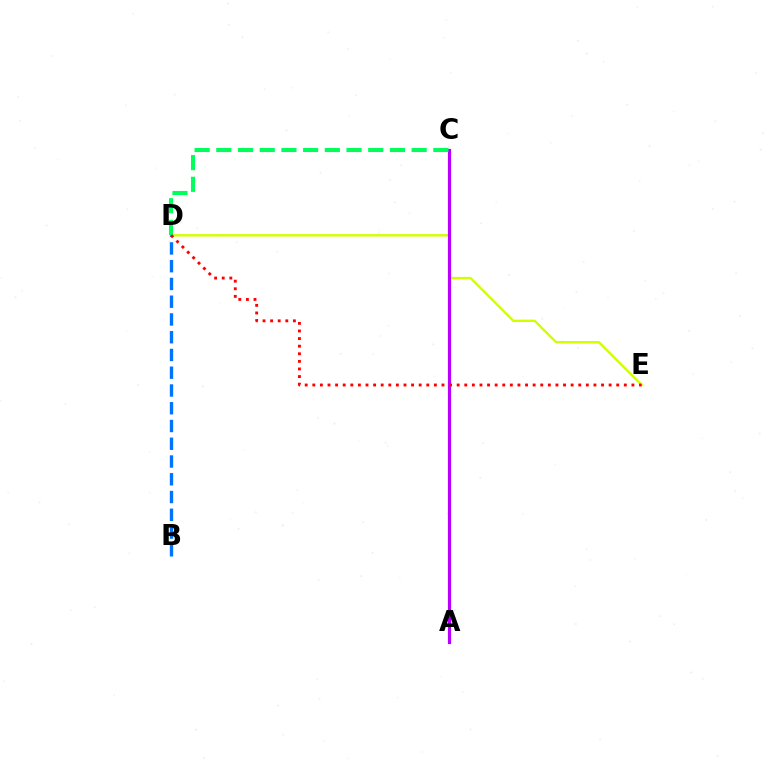{('D', 'E'): [{'color': '#d1ff00', 'line_style': 'solid', 'thickness': 1.73}, {'color': '#ff0000', 'line_style': 'dotted', 'thickness': 2.06}], ('A', 'C'): [{'color': '#b900ff', 'line_style': 'solid', 'thickness': 2.29}], ('B', 'D'): [{'color': '#0074ff', 'line_style': 'dashed', 'thickness': 2.41}], ('C', 'D'): [{'color': '#00ff5c', 'line_style': 'dashed', 'thickness': 2.95}]}